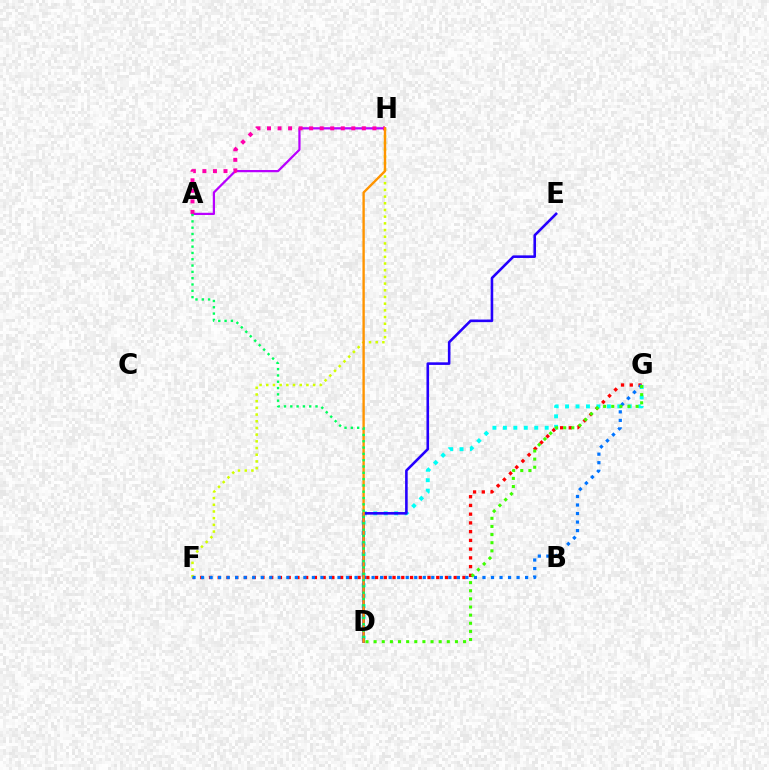{('F', 'G'): [{'color': '#ff0000', 'line_style': 'dotted', 'thickness': 2.37}, {'color': '#0074ff', 'line_style': 'dotted', 'thickness': 2.32}], ('F', 'H'): [{'color': '#d1ff00', 'line_style': 'dotted', 'thickness': 1.82}], ('D', 'G'): [{'color': '#00fff6', 'line_style': 'dotted', 'thickness': 2.84}, {'color': '#3dff00', 'line_style': 'dotted', 'thickness': 2.21}], ('A', 'H'): [{'color': '#b900ff', 'line_style': 'solid', 'thickness': 1.61}, {'color': '#ff00ac', 'line_style': 'dotted', 'thickness': 2.86}], ('D', 'E'): [{'color': '#2500ff', 'line_style': 'solid', 'thickness': 1.87}], ('D', 'H'): [{'color': '#ff9400', 'line_style': 'solid', 'thickness': 1.71}], ('A', 'D'): [{'color': '#00ff5c', 'line_style': 'dotted', 'thickness': 1.71}]}